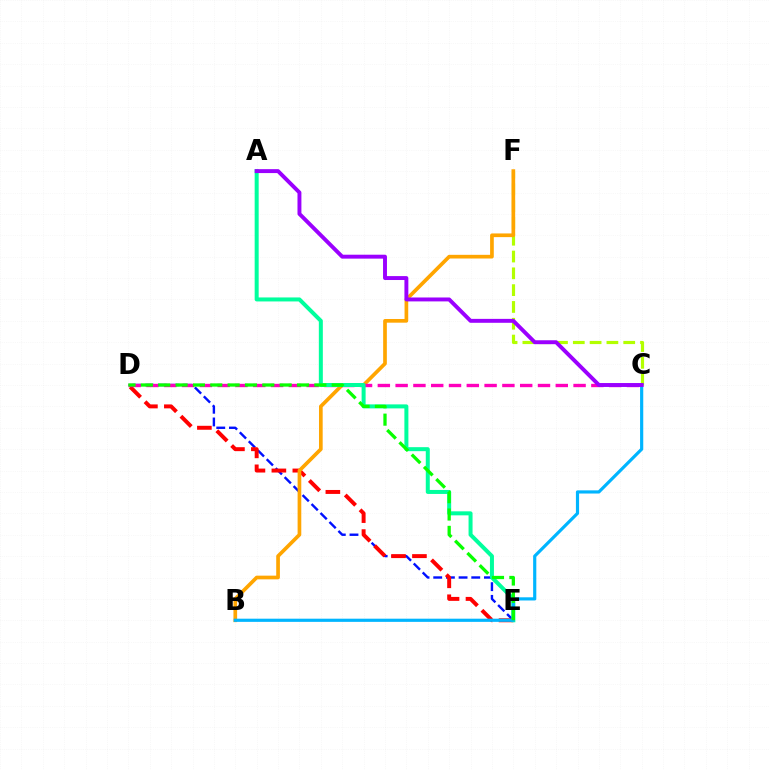{('D', 'E'): [{'color': '#0010ff', 'line_style': 'dashed', 'thickness': 1.72}, {'color': '#ff0000', 'line_style': 'dashed', 'thickness': 2.85}, {'color': '#08ff00', 'line_style': 'dashed', 'thickness': 2.36}], ('C', 'F'): [{'color': '#b3ff00', 'line_style': 'dashed', 'thickness': 2.28}], ('B', 'F'): [{'color': '#ffa500', 'line_style': 'solid', 'thickness': 2.65}], ('C', 'D'): [{'color': '#ff00bd', 'line_style': 'dashed', 'thickness': 2.42}], ('A', 'E'): [{'color': '#00ff9d', 'line_style': 'solid', 'thickness': 2.88}], ('B', 'C'): [{'color': '#00b5ff', 'line_style': 'solid', 'thickness': 2.28}], ('A', 'C'): [{'color': '#9b00ff', 'line_style': 'solid', 'thickness': 2.82}]}